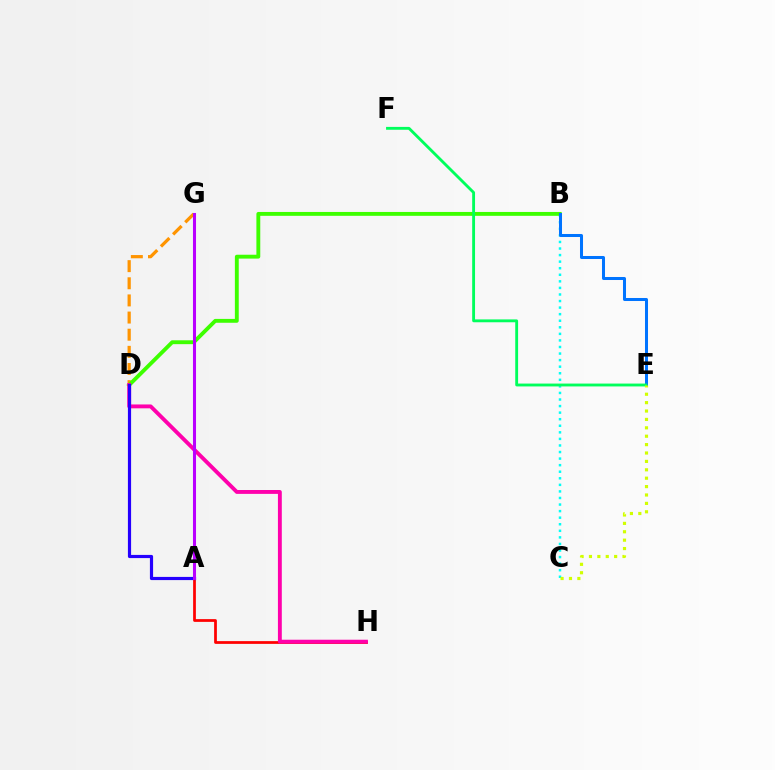{('B', 'C'): [{'color': '#00fff6', 'line_style': 'dotted', 'thickness': 1.78}], ('A', 'H'): [{'color': '#ff0000', 'line_style': 'solid', 'thickness': 1.98}], ('D', 'G'): [{'color': '#ff9400', 'line_style': 'dashed', 'thickness': 2.33}], ('B', 'D'): [{'color': '#3dff00', 'line_style': 'solid', 'thickness': 2.78}], ('D', 'H'): [{'color': '#ff00ac', 'line_style': 'solid', 'thickness': 2.79}], ('B', 'E'): [{'color': '#0074ff', 'line_style': 'solid', 'thickness': 2.17}], ('A', 'D'): [{'color': '#2500ff', 'line_style': 'solid', 'thickness': 2.29}], ('A', 'G'): [{'color': '#b900ff', 'line_style': 'solid', 'thickness': 2.19}], ('E', 'F'): [{'color': '#00ff5c', 'line_style': 'solid', 'thickness': 2.06}], ('C', 'E'): [{'color': '#d1ff00', 'line_style': 'dotted', 'thickness': 2.28}]}